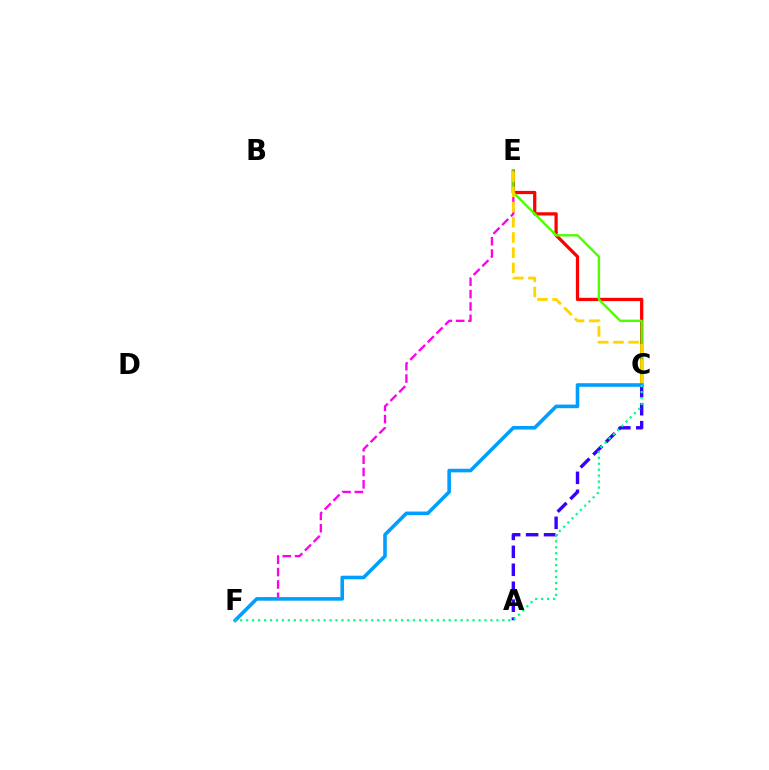{('E', 'F'): [{'color': '#ff00ed', 'line_style': 'dashed', 'thickness': 1.68}], ('C', 'E'): [{'color': '#ff0000', 'line_style': 'solid', 'thickness': 2.34}, {'color': '#4fff00', 'line_style': 'solid', 'thickness': 1.73}, {'color': '#ffd500', 'line_style': 'dashed', 'thickness': 2.06}], ('A', 'C'): [{'color': '#3700ff', 'line_style': 'dashed', 'thickness': 2.44}], ('C', 'F'): [{'color': '#009eff', 'line_style': 'solid', 'thickness': 2.59}, {'color': '#00ff86', 'line_style': 'dotted', 'thickness': 1.62}]}